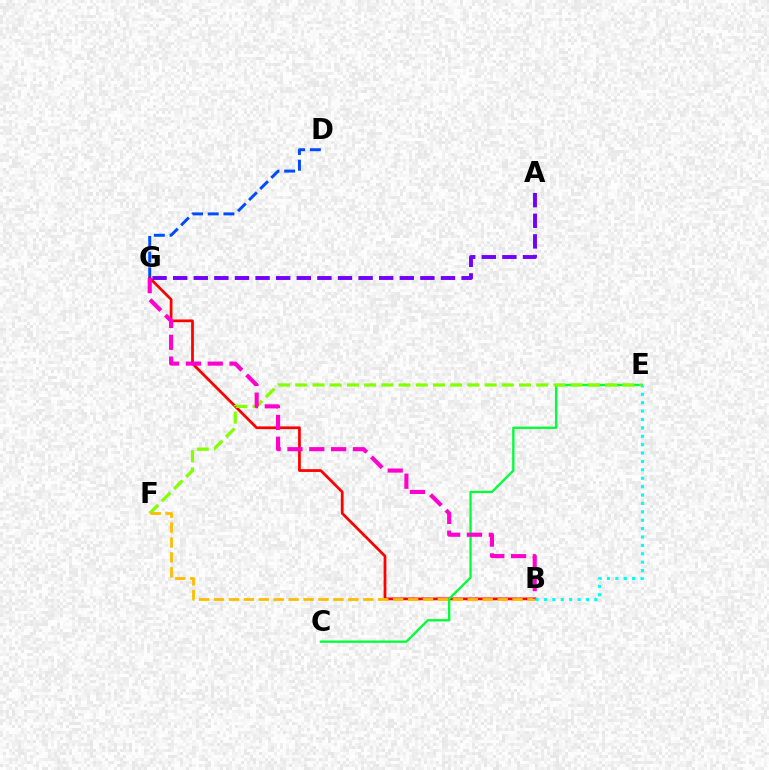{('D', 'G'): [{'color': '#004bff', 'line_style': 'dashed', 'thickness': 2.13}], ('B', 'G'): [{'color': '#ff0000', 'line_style': 'solid', 'thickness': 1.98}, {'color': '#ff00cf', 'line_style': 'dashed', 'thickness': 2.96}], ('C', 'E'): [{'color': '#00ff39', 'line_style': 'solid', 'thickness': 1.67}], ('E', 'F'): [{'color': '#84ff00', 'line_style': 'dashed', 'thickness': 2.34}], ('B', 'F'): [{'color': '#ffbd00', 'line_style': 'dashed', 'thickness': 2.03}], ('A', 'G'): [{'color': '#7200ff', 'line_style': 'dashed', 'thickness': 2.8}], ('B', 'E'): [{'color': '#00fff6', 'line_style': 'dotted', 'thickness': 2.28}]}